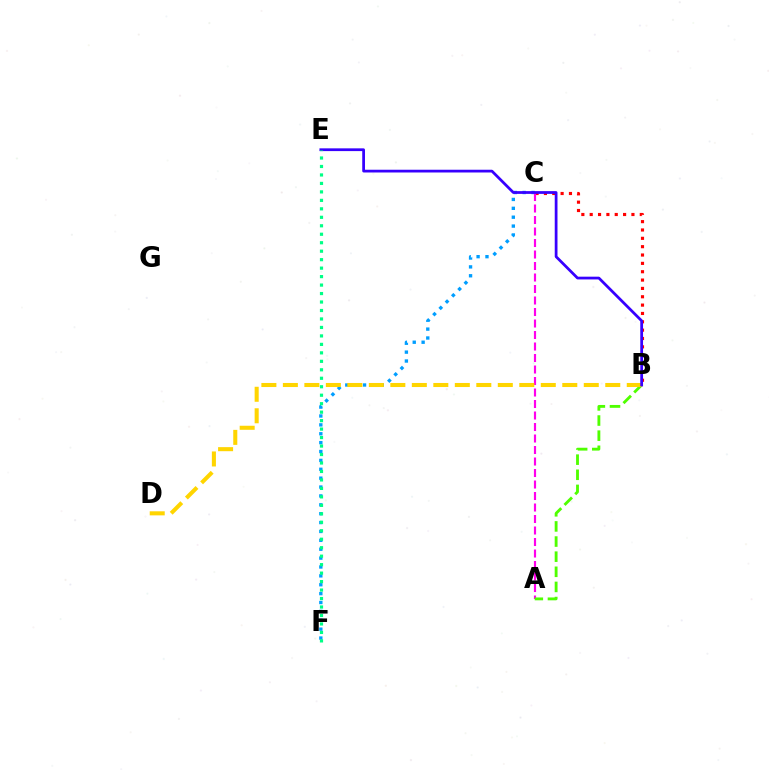{('B', 'C'): [{'color': '#ff0000', 'line_style': 'dotted', 'thickness': 2.27}], ('C', 'F'): [{'color': '#009eff', 'line_style': 'dotted', 'thickness': 2.41}], ('A', 'C'): [{'color': '#ff00ed', 'line_style': 'dashed', 'thickness': 1.56}], ('A', 'B'): [{'color': '#4fff00', 'line_style': 'dashed', 'thickness': 2.05}], ('B', 'D'): [{'color': '#ffd500', 'line_style': 'dashed', 'thickness': 2.92}], ('B', 'E'): [{'color': '#3700ff', 'line_style': 'solid', 'thickness': 1.98}], ('E', 'F'): [{'color': '#00ff86', 'line_style': 'dotted', 'thickness': 2.3}]}